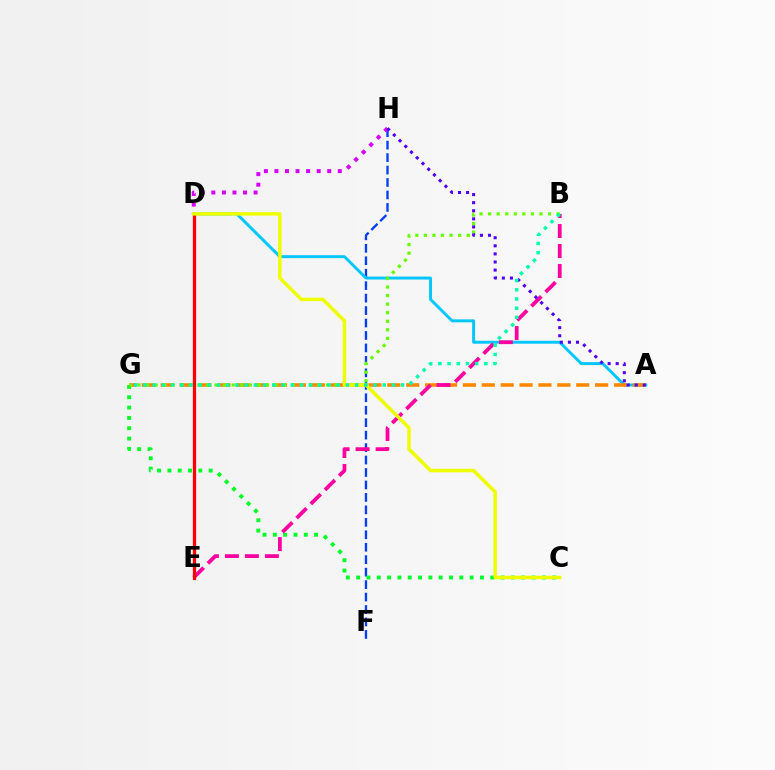{('F', 'H'): [{'color': '#003fff', 'line_style': 'dashed', 'thickness': 1.69}], ('A', 'D'): [{'color': '#00c7ff', 'line_style': 'solid', 'thickness': 2.13}], ('A', 'G'): [{'color': '#ff8800', 'line_style': 'dashed', 'thickness': 2.57}], ('C', 'G'): [{'color': '#00ff27', 'line_style': 'dotted', 'thickness': 2.8}], ('B', 'E'): [{'color': '#ff00a0', 'line_style': 'dashed', 'thickness': 2.72}], ('D', 'H'): [{'color': '#d600ff', 'line_style': 'dotted', 'thickness': 2.87}], ('B', 'G'): [{'color': '#66ff00', 'line_style': 'dotted', 'thickness': 2.33}, {'color': '#00ffaf', 'line_style': 'dotted', 'thickness': 2.5}], ('D', 'E'): [{'color': '#ff0000', 'line_style': 'solid', 'thickness': 2.35}], ('C', 'D'): [{'color': '#eeff00', 'line_style': 'solid', 'thickness': 2.51}], ('A', 'H'): [{'color': '#4f00ff', 'line_style': 'dotted', 'thickness': 2.2}]}